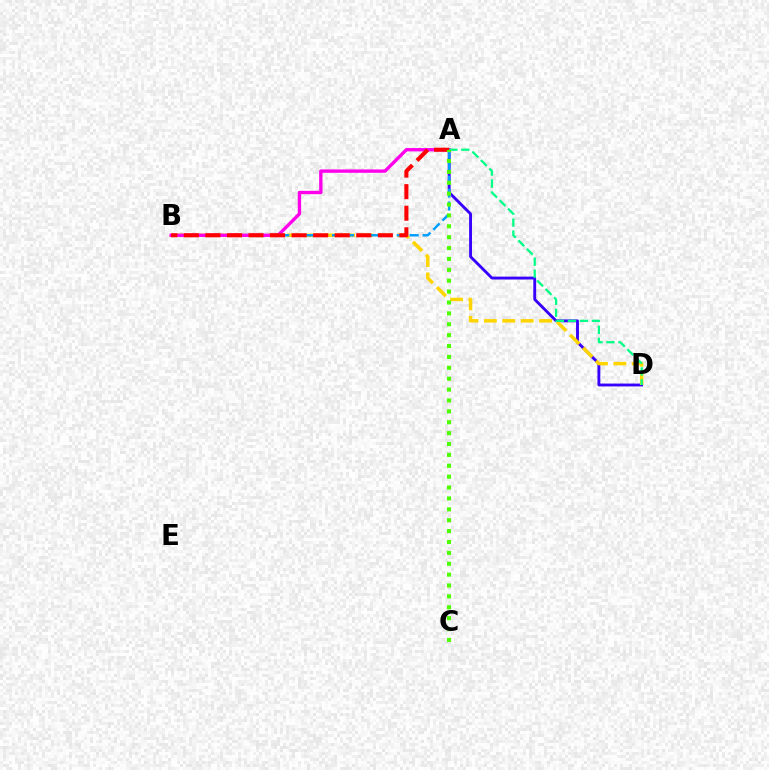{('A', 'D'): [{'color': '#3700ff', 'line_style': 'solid', 'thickness': 2.06}, {'color': '#00ff86', 'line_style': 'dashed', 'thickness': 1.63}], ('B', 'D'): [{'color': '#ffd500', 'line_style': 'dashed', 'thickness': 2.5}], ('A', 'B'): [{'color': '#009eff', 'line_style': 'dashed', 'thickness': 1.76}, {'color': '#ff00ed', 'line_style': 'solid', 'thickness': 2.42}, {'color': '#ff0000', 'line_style': 'dashed', 'thickness': 2.93}], ('A', 'C'): [{'color': '#4fff00', 'line_style': 'dotted', 'thickness': 2.96}]}